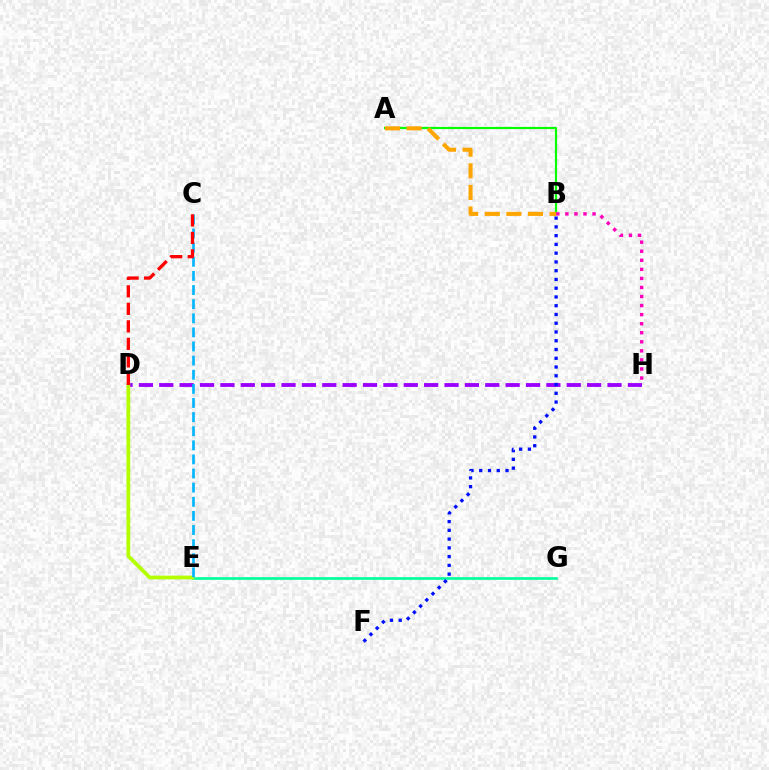{('A', 'B'): [{'color': '#08ff00', 'line_style': 'solid', 'thickness': 1.58}, {'color': '#ffa500', 'line_style': 'dashed', 'thickness': 2.93}], ('E', 'G'): [{'color': '#00ff9d', 'line_style': 'solid', 'thickness': 1.88}], ('B', 'H'): [{'color': '#ff00bd', 'line_style': 'dotted', 'thickness': 2.46}], ('D', 'H'): [{'color': '#9b00ff', 'line_style': 'dashed', 'thickness': 2.77}], ('D', 'E'): [{'color': '#b3ff00', 'line_style': 'solid', 'thickness': 2.7}], ('B', 'F'): [{'color': '#0010ff', 'line_style': 'dotted', 'thickness': 2.38}], ('C', 'E'): [{'color': '#00b5ff', 'line_style': 'dashed', 'thickness': 1.92}], ('C', 'D'): [{'color': '#ff0000', 'line_style': 'dashed', 'thickness': 2.38}]}